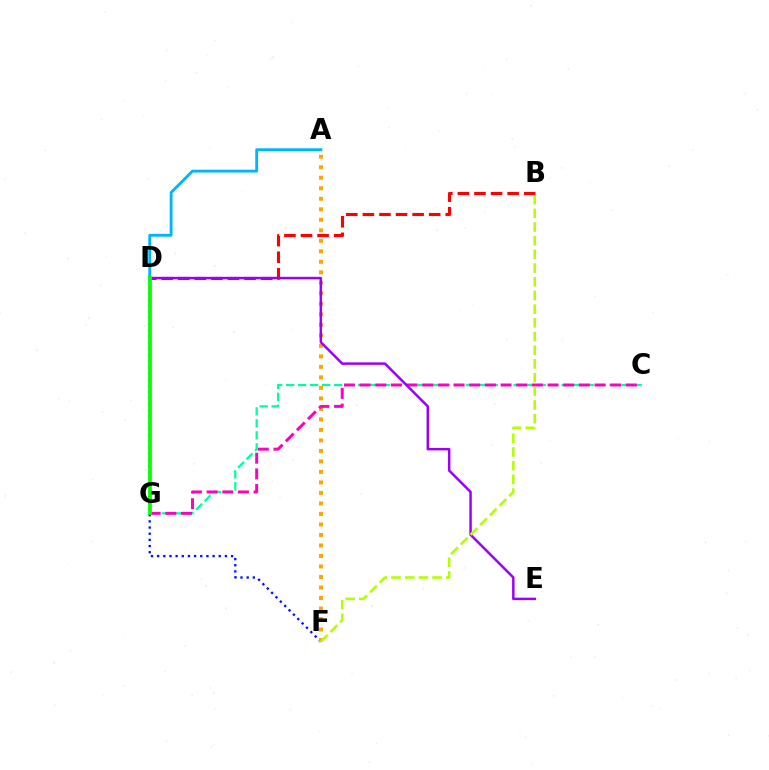{('D', 'F'): [{'color': '#0010ff', 'line_style': 'dotted', 'thickness': 1.67}], ('A', 'D'): [{'color': '#00b5ff', 'line_style': 'solid', 'thickness': 2.05}], ('C', 'G'): [{'color': '#00ff9d', 'line_style': 'dashed', 'thickness': 1.63}, {'color': '#ff00bd', 'line_style': 'dashed', 'thickness': 2.13}], ('A', 'F'): [{'color': '#ffa500', 'line_style': 'dotted', 'thickness': 2.85}], ('B', 'D'): [{'color': '#ff0000', 'line_style': 'dashed', 'thickness': 2.25}], ('D', 'E'): [{'color': '#9b00ff', 'line_style': 'solid', 'thickness': 1.79}], ('B', 'F'): [{'color': '#b3ff00', 'line_style': 'dashed', 'thickness': 1.86}], ('D', 'G'): [{'color': '#08ff00', 'line_style': 'solid', 'thickness': 2.69}]}